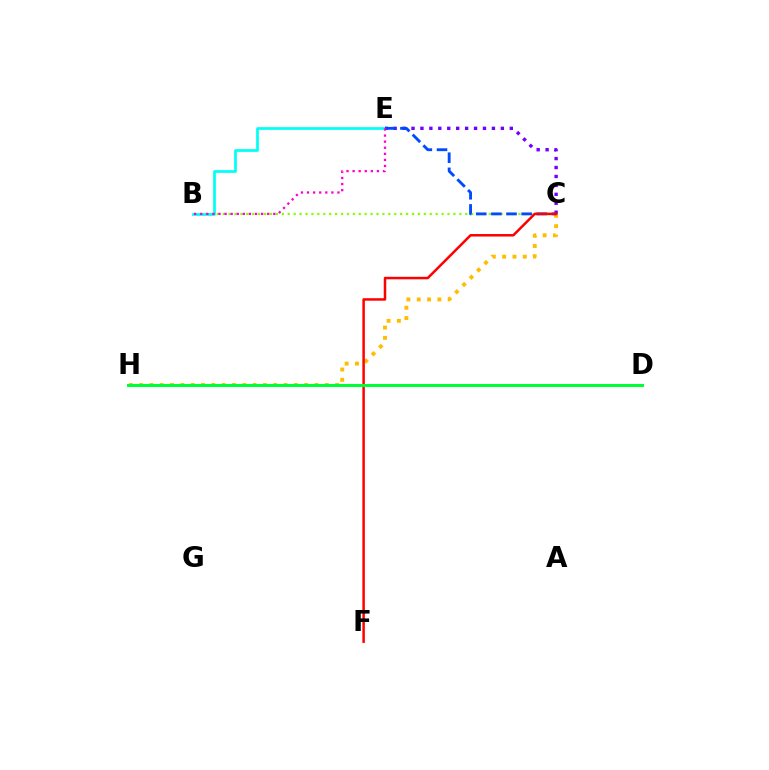{('B', 'C'): [{'color': '#84ff00', 'line_style': 'dotted', 'thickness': 1.61}], ('C', 'H'): [{'color': '#ffbd00', 'line_style': 'dotted', 'thickness': 2.8}], ('B', 'E'): [{'color': '#00fff6', 'line_style': 'solid', 'thickness': 1.96}, {'color': '#ff00cf', 'line_style': 'dotted', 'thickness': 1.65}], ('C', 'E'): [{'color': '#7200ff', 'line_style': 'dotted', 'thickness': 2.43}, {'color': '#004bff', 'line_style': 'dashed', 'thickness': 2.06}], ('C', 'F'): [{'color': '#ff0000', 'line_style': 'solid', 'thickness': 1.8}], ('D', 'H'): [{'color': '#00ff39', 'line_style': 'solid', 'thickness': 2.18}]}